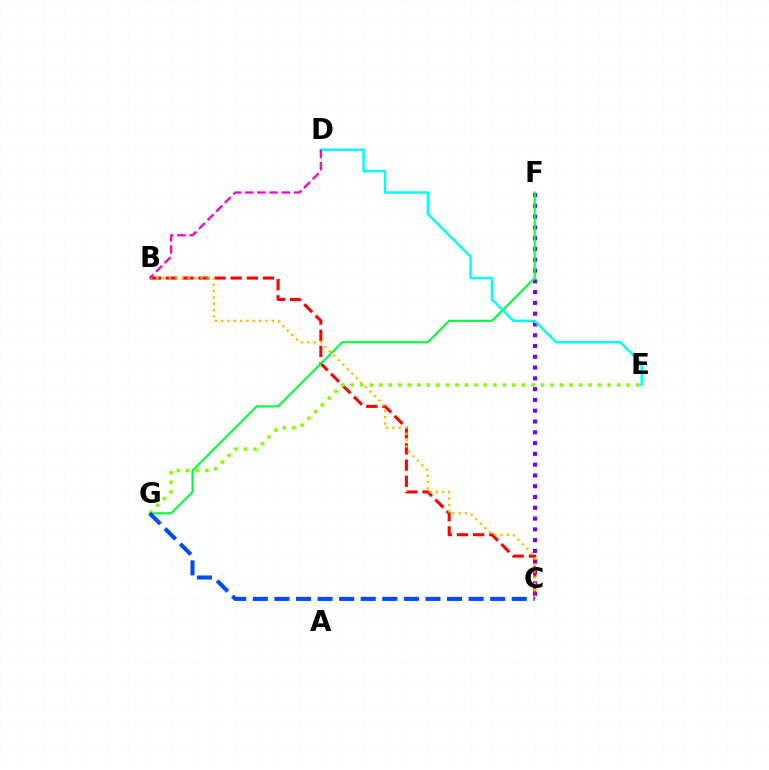{('C', 'F'): [{'color': '#7200ff', 'line_style': 'dotted', 'thickness': 2.93}], ('B', 'C'): [{'color': '#ff0000', 'line_style': 'dashed', 'thickness': 2.2}, {'color': '#ffbd00', 'line_style': 'dotted', 'thickness': 1.72}], ('F', 'G'): [{'color': '#00ff39', 'line_style': 'solid', 'thickness': 1.52}], ('E', 'G'): [{'color': '#84ff00', 'line_style': 'dotted', 'thickness': 2.58}], ('D', 'E'): [{'color': '#00fff6', 'line_style': 'solid', 'thickness': 1.79}], ('C', 'G'): [{'color': '#004bff', 'line_style': 'dashed', 'thickness': 2.93}], ('B', 'D'): [{'color': '#ff00cf', 'line_style': 'dashed', 'thickness': 1.66}]}